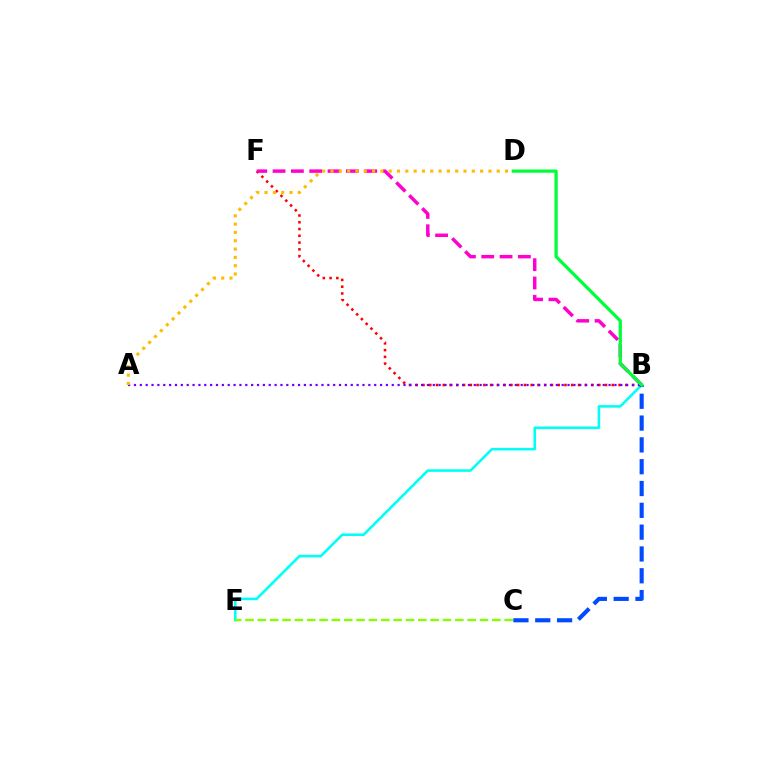{('B', 'E'): [{'color': '#00fff6', 'line_style': 'solid', 'thickness': 1.86}], ('C', 'E'): [{'color': '#84ff00', 'line_style': 'dashed', 'thickness': 1.68}], ('B', 'F'): [{'color': '#ff0000', 'line_style': 'dotted', 'thickness': 1.84}, {'color': '#ff00cf', 'line_style': 'dashed', 'thickness': 2.49}], ('A', 'B'): [{'color': '#7200ff', 'line_style': 'dotted', 'thickness': 1.59}], ('B', 'C'): [{'color': '#004bff', 'line_style': 'dashed', 'thickness': 2.96}], ('B', 'D'): [{'color': '#00ff39', 'line_style': 'solid', 'thickness': 2.34}], ('A', 'D'): [{'color': '#ffbd00', 'line_style': 'dotted', 'thickness': 2.26}]}